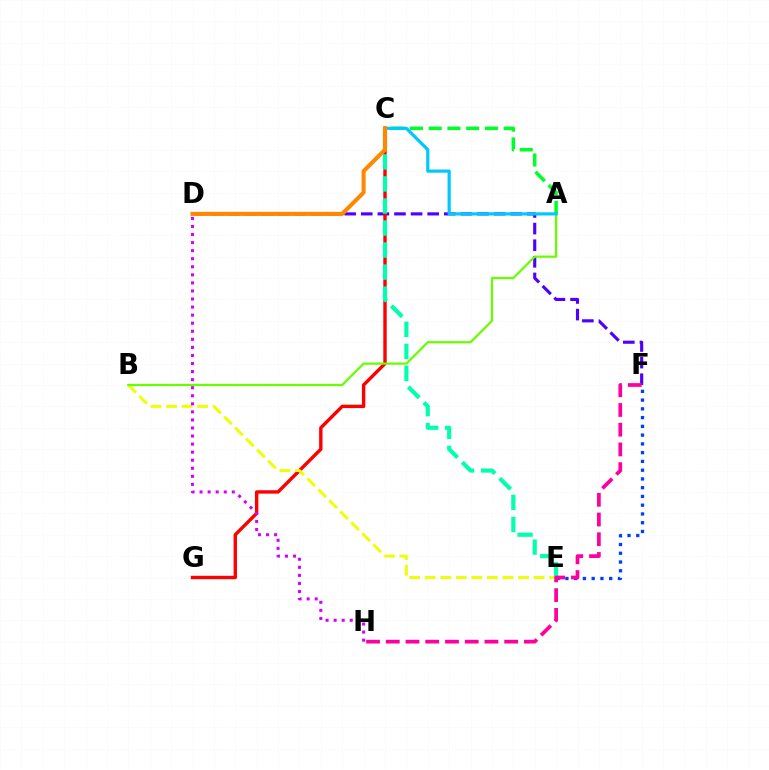{('A', 'C'): [{'color': '#00ff27', 'line_style': 'dashed', 'thickness': 2.55}, {'color': '#00c7ff', 'line_style': 'solid', 'thickness': 2.29}], ('E', 'F'): [{'color': '#003fff', 'line_style': 'dotted', 'thickness': 2.38}], ('D', 'F'): [{'color': '#4f00ff', 'line_style': 'dashed', 'thickness': 2.26}], ('C', 'G'): [{'color': '#ff0000', 'line_style': 'solid', 'thickness': 2.44}], ('B', 'E'): [{'color': '#eeff00', 'line_style': 'dashed', 'thickness': 2.11}], ('A', 'B'): [{'color': '#66ff00', 'line_style': 'solid', 'thickness': 1.6}], ('C', 'E'): [{'color': '#00ffaf', 'line_style': 'dashed', 'thickness': 2.99}], ('D', 'H'): [{'color': '#d600ff', 'line_style': 'dotted', 'thickness': 2.19}], ('C', 'D'): [{'color': '#ff8800', 'line_style': 'solid', 'thickness': 2.94}], ('F', 'H'): [{'color': '#ff00a0', 'line_style': 'dashed', 'thickness': 2.68}]}